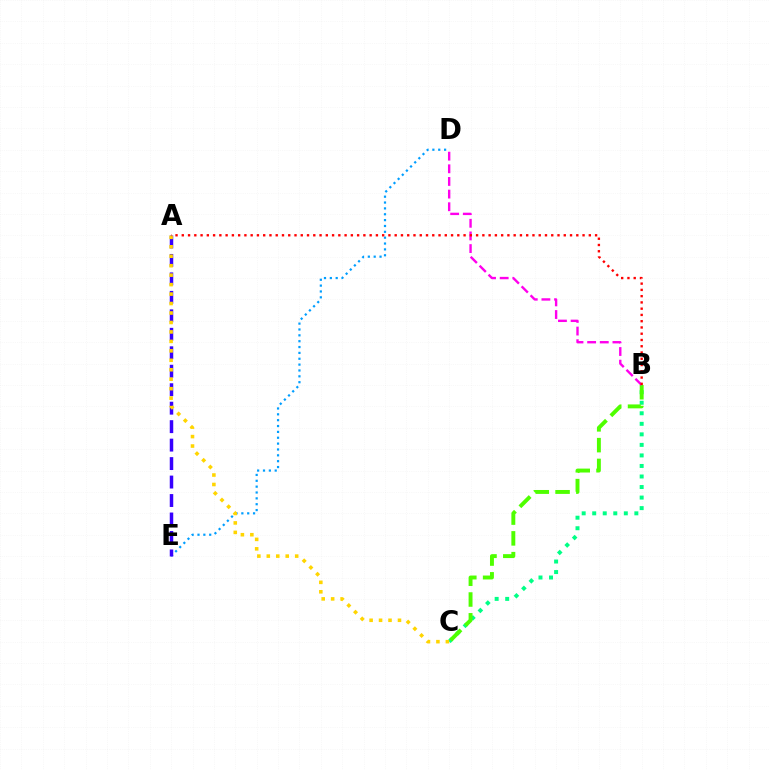{('D', 'E'): [{'color': '#009eff', 'line_style': 'dotted', 'thickness': 1.59}], ('A', 'E'): [{'color': '#3700ff', 'line_style': 'dashed', 'thickness': 2.51}], ('B', 'C'): [{'color': '#00ff86', 'line_style': 'dotted', 'thickness': 2.86}, {'color': '#4fff00', 'line_style': 'dashed', 'thickness': 2.82}], ('B', 'D'): [{'color': '#ff00ed', 'line_style': 'dashed', 'thickness': 1.72}], ('A', 'C'): [{'color': '#ffd500', 'line_style': 'dotted', 'thickness': 2.57}], ('A', 'B'): [{'color': '#ff0000', 'line_style': 'dotted', 'thickness': 1.7}]}